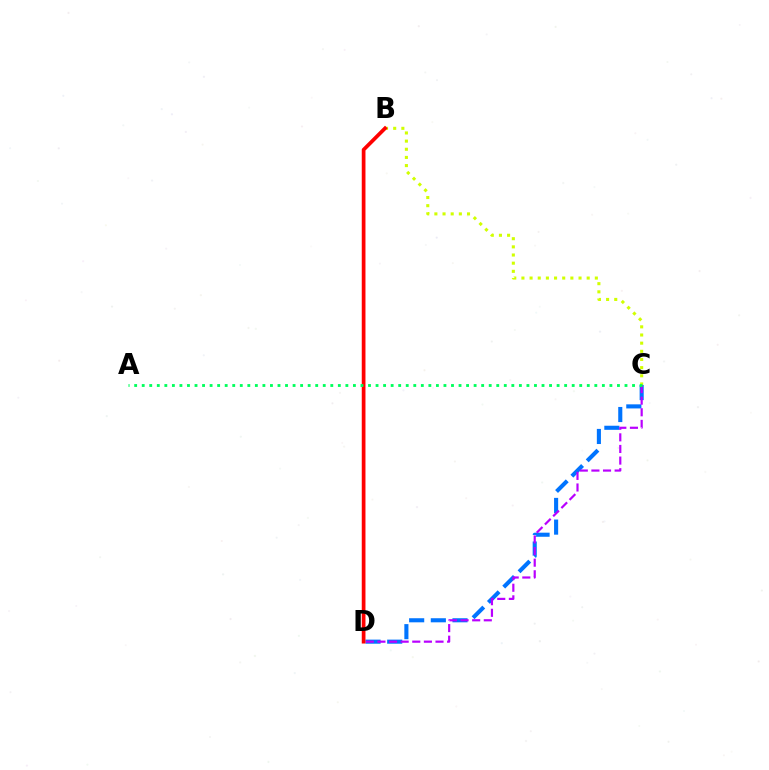{('C', 'D'): [{'color': '#0074ff', 'line_style': 'dashed', 'thickness': 2.94}, {'color': '#b900ff', 'line_style': 'dashed', 'thickness': 1.58}], ('B', 'C'): [{'color': '#d1ff00', 'line_style': 'dotted', 'thickness': 2.22}], ('B', 'D'): [{'color': '#ff0000', 'line_style': 'solid', 'thickness': 2.67}], ('A', 'C'): [{'color': '#00ff5c', 'line_style': 'dotted', 'thickness': 2.05}]}